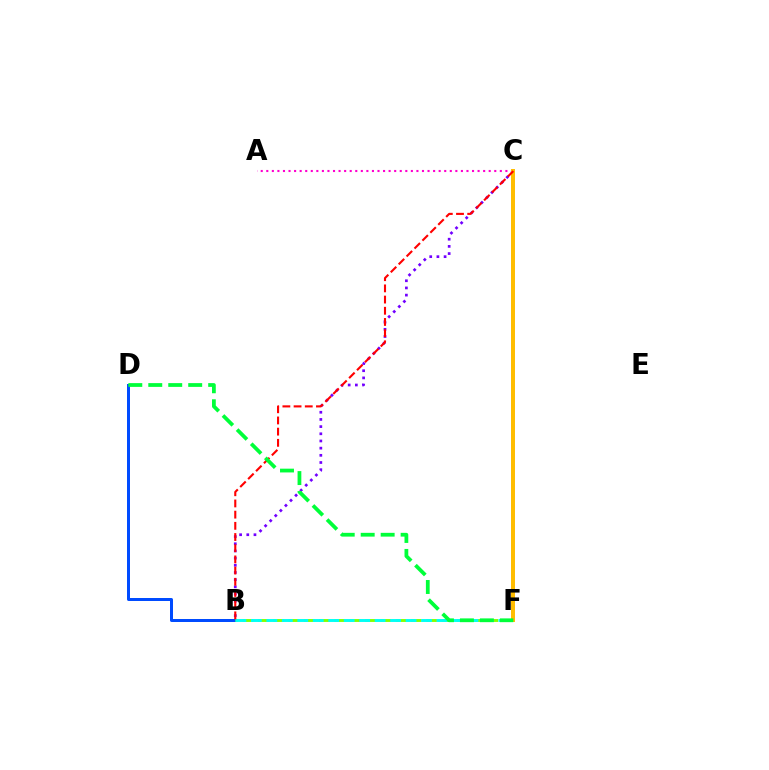{('A', 'C'): [{'color': '#ff00cf', 'line_style': 'dotted', 'thickness': 1.51}], ('B', 'D'): [{'color': '#004bff', 'line_style': 'solid', 'thickness': 2.16}], ('B', 'C'): [{'color': '#7200ff', 'line_style': 'dotted', 'thickness': 1.95}, {'color': '#ff0000', 'line_style': 'dashed', 'thickness': 1.52}], ('B', 'F'): [{'color': '#84ff00', 'line_style': 'dashed', 'thickness': 2.08}, {'color': '#00fff6', 'line_style': 'dashed', 'thickness': 2.1}], ('C', 'F'): [{'color': '#ffbd00', 'line_style': 'solid', 'thickness': 2.86}], ('D', 'F'): [{'color': '#00ff39', 'line_style': 'dashed', 'thickness': 2.71}]}